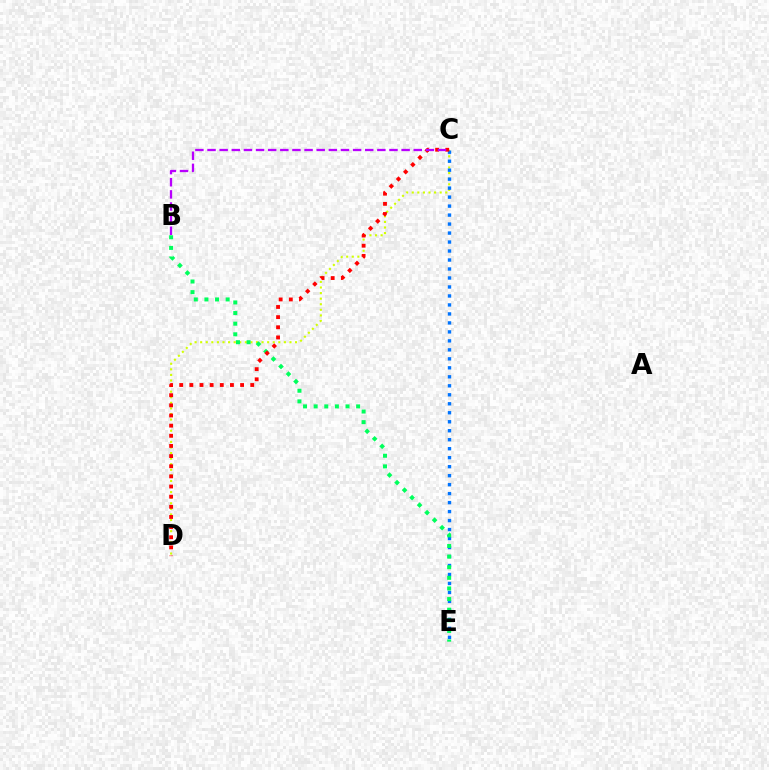{('C', 'D'): [{'color': '#d1ff00', 'line_style': 'dotted', 'thickness': 1.52}, {'color': '#ff0000', 'line_style': 'dotted', 'thickness': 2.76}], ('C', 'E'): [{'color': '#0074ff', 'line_style': 'dotted', 'thickness': 2.44}], ('B', 'E'): [{'color': '#00ff5c', 'line_style': 'dotted', 'thickness': 2.88}], ('B', 'C'): [{'color': '#b900ff', 'line_style': 'dashed', 'thickness': 1.65}]}